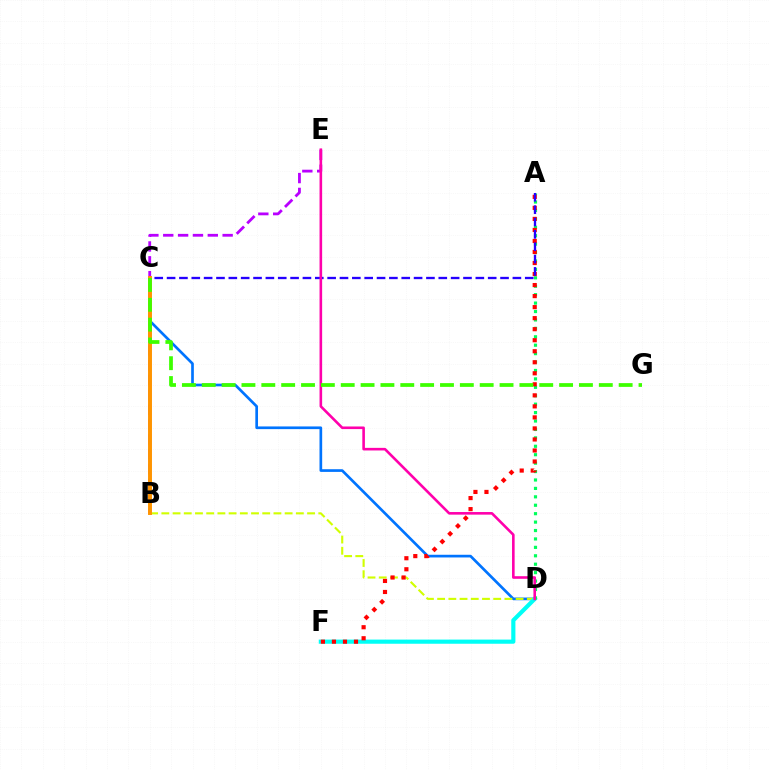{('C', 'D'): [{'color': '#0074ff', 'line_style': 'solid', 'thickness': 1.93}], ('B', 'D'): [{'color': '#d1ff00', 'line_style': 'dashed', 'thickness': 1.52}], ('D', 'F'): [{'color': '#00fff6', 'line_style': 'solid', 'thickness': 3.0}], ('A', 'D'): [{'color': '#00ff5c', 'line_style': 'dotted', 'thickness': 2.29}], ('B', 'E'): [{'color': '#b900ff', 'line_style': 'dashed', 'thickness': 2.02}], ('A', 'F'): [{'color': '#ff0000', 'line_style': 'dotted', 'thickness': 3.0}], ('A', 'C'): [{'color': '#2500ff', 'line_style': 'dashed', 'thickness': 1.68}], ('B', 'C'): [{'color': '#ff9400', 'line_style': 'solid', 'thickness': 2.84}], ('D', 'E'): [{'color': '#ff00ac', 'line_style': 'solid', 'thickness': 1.88}], ('C', 'G'): [{'color': '#3dff00', 'line_style': 'dashed', 'thickness': 2.7}]}